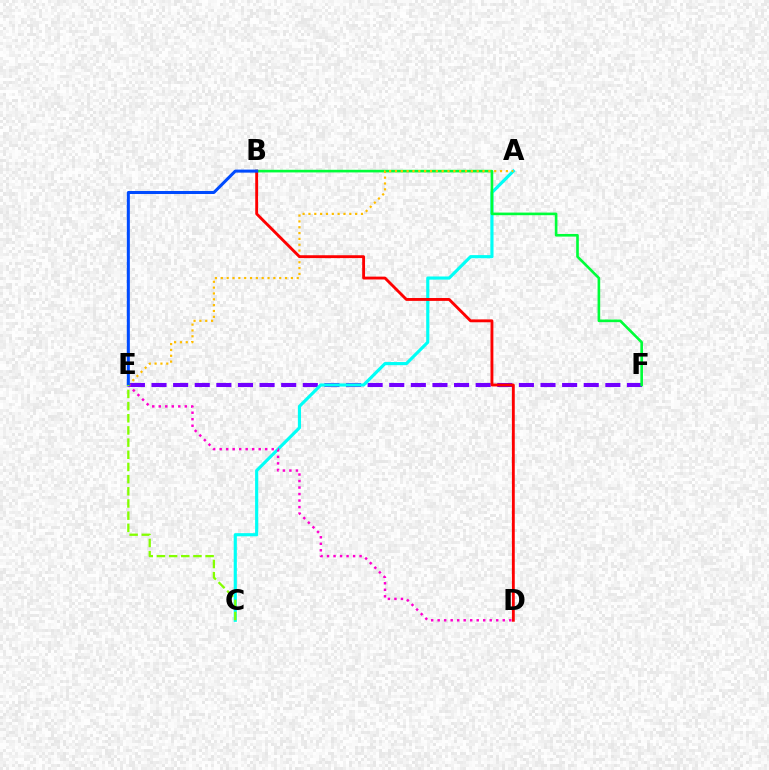{('E', 'F'): [{'color': '#7200ff', 'line_style': 'dashed', 'thickness': 2.94}], ('A', 'C'): [{'color': '#00fff6', 'line_style': 'solid', 'thickness': 2.27}], ('B', 'F'): [{'color': '#00ff39', 'line_style': 'solid', 'thickness': 1.89}], ('A', 'E'): [{'color': '#ffbd00', 'line_style': 'dotted', 'thickness': 1.59}], ('B', 'D'): [{'color': '#ff0000', 'line_style': 'solid', 'thickness': 2.06}], ('D', 'E'): [{'color': '#ff00cf', 'line_style': 'dotted', 'thickness': 1.77}], ('B', 'E'): [{'color': '#004bff', 'line_style': 'solid', 'thickness': 2.18}], ('C', 'E'): [{'color': '#84ff00', 'line_style': 'dashed', 'thickness': 1.65}]}